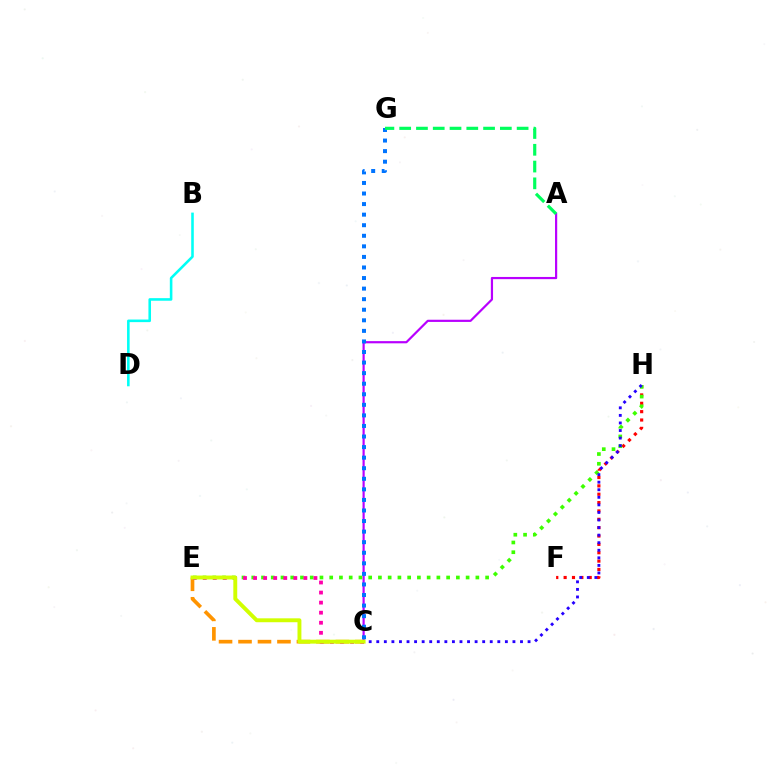{('F', 'H'): [{'color': '#ff0000', 'line_style': 'dotted', 'thickness': 2.27}], ('C', 'E'): [{'color': '#ff9400', 'line_style': 'dashed', 'thickness': 2.65}, {'color': '#ff00ac', 'line_style': 'dotted', 'thickness': 2.73}, {'color': '#d1ff00', 'line_style': 'solid', 'thickness': 2.81}], ('A', 'C'): [{'color': '#b900ff', 'line_style': 'solid', 'thickness': 1.58}], ('E', 'H'): [{'color': '#3dff00', 'line_style': 'dotted', 'thickness': 2.65}], ('C', 'H'): [{'color': '#2500ff', 'line_style': 'dotted', 'thickness': 2.06}], ('C', 'G'): [{'color': '#0074ff', 'line_style': 'dotted', 'thickness': 2.87}], ('A', 'G'): [{'color': '#00ff5c', 'line_style': 'dashed', 'thickness': 2.28}], ('B', 'D'): [{'color': '#00fff6', 'line_style': 'solid', 'thickness': 1.86}]}